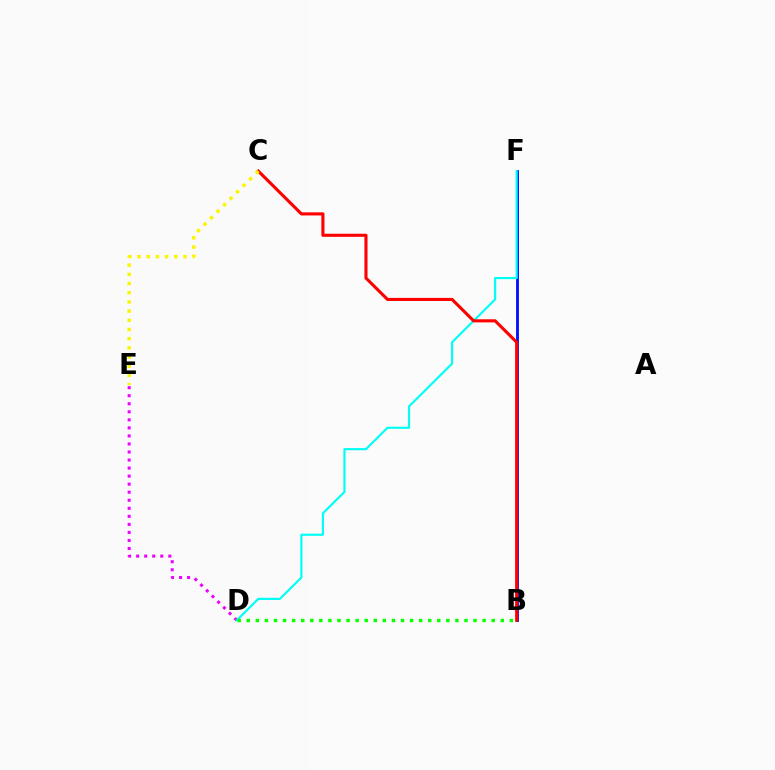{('D', 'E'): [{'color': '#ee00ff', 'line_style': 'dotted', 'thickness': 2.18}], ('B', 'F'): [{'color': '#0010ff', 'line_style': 'solid', 'thickness': 2.03}], ('D', 'F'): [{'color': '#00fff6', 'line_style': 'solid', 'thickness': 1.56}], ('B', 'C'): [{'color': '#ff0000', 'line_style': 'solid', 'thickness': 2.23}], ('C', 'E'): [{'color': '#fcf500', 'line_style': 'dotted', 'thickness': 2.5}], ('B', 'D'): [{'color': '#08ff00', 'line_style': 'dotted', 'thickness': 2.46}]}